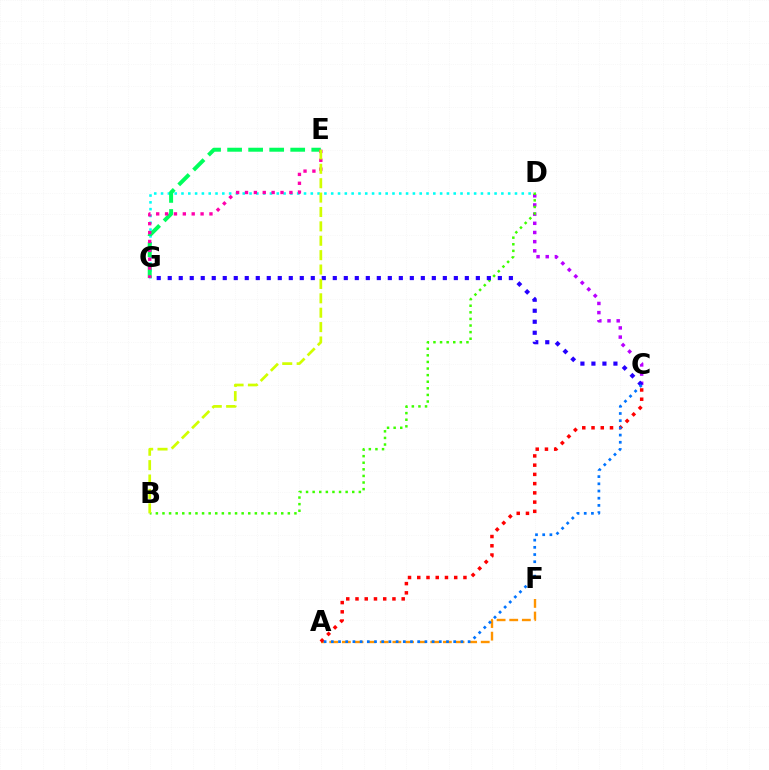{('D', 'G'): [{'color': '#00fff6', 'line_style': 'dotted', 'thickness': 1.85}], ('E', 'G'): [{'color': '#00ff5c', 'line_style': 'dashed', 'thickness': 2.86}, {'color': '#ff00ac', 'line_style': 'dotted', 'thickness': 2.41}], ('C', 'D'): [{'color': '#b900ff', 'line_style': 'dotted', 'thickness': 2.49}], ('A', 'F'): [{'color': '#ff9400', 'line_style': 'dashed', 'thickness': 1.71}], ('A', 'C'): [{'color': '#ff0000', 'line_style': 'dotted', 'thickness': 2.51}, {'color': '#0074ff', 'line_style': 'dotted', 'thickness': 1.96}], ('B', 'D'): [{'color': '#3dff00', 'line_style': 'dotted', 'thickness': 1.79}], ('C', 'G'): [{'color': '#2500ff', 'line_style': 'dotted', 'thickness': 2.99}], ('B', 'E'): [{'color': '#d1ff00', 'line_style': 'dashed', 'thickness': 1.95}]}